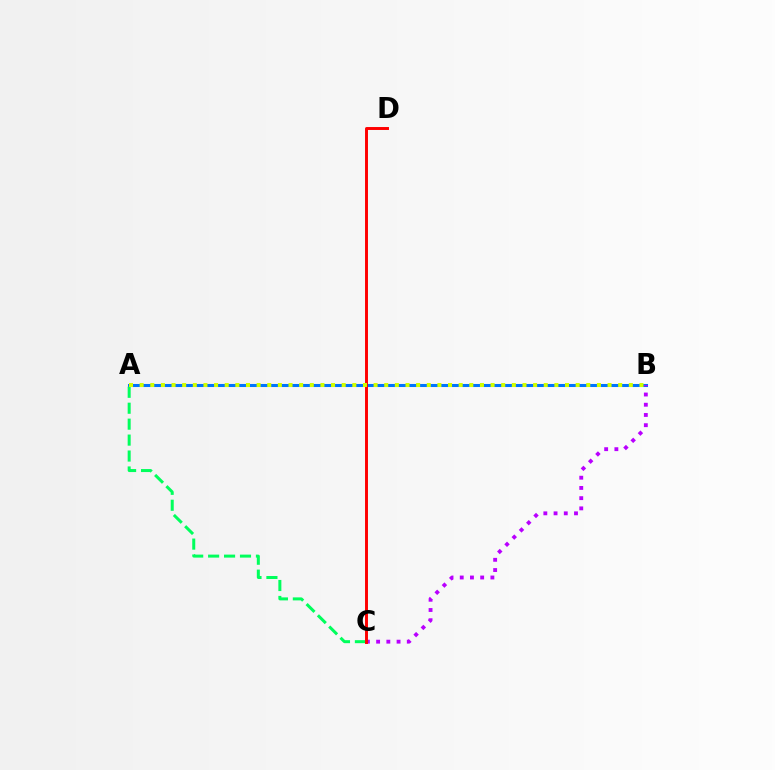{('A', 'B'): [{'color': '#0074ff', 'line_style': 'solid', 'thickness': 2.19}, {'color': '#d1ff00', 'line_style': 'dotted', 'thickness': 2.89}], ('A', 'C'): [{'color': '#00ff5c', 'line_style': 'dashed', 'thickness': 2.17}], ('B', 'C'): [{'color': '#b900ff', 'line_style': 'dotted', 'thickness': 2.78}], ('C', 'D'): [{'color': '#ff0000', 'line_style': 'solid', 'thickness': 2.11}]}